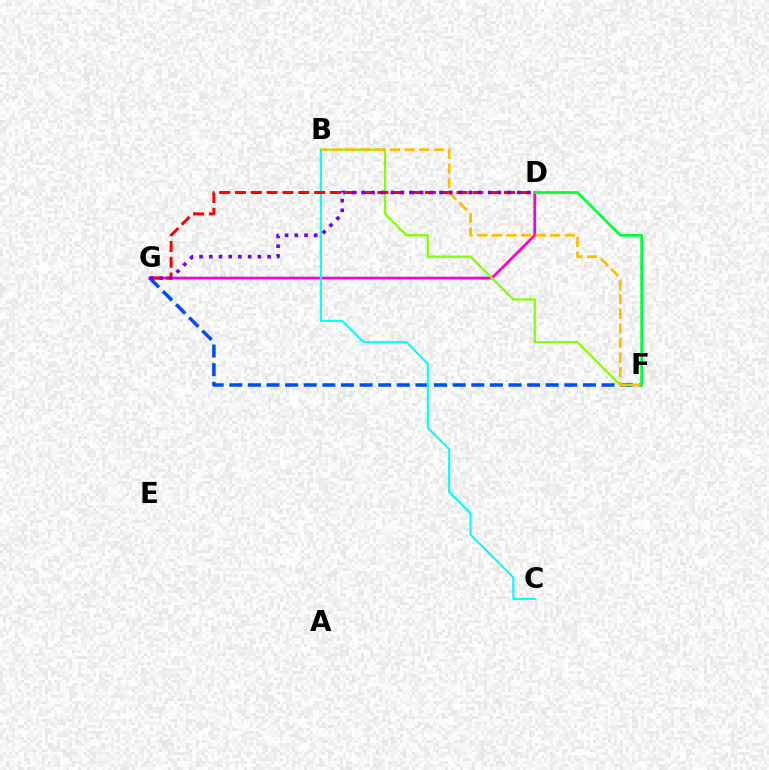{('D', 'G'): [{'color': '#ff00cf', 'line_style': 'solid', 'thickness': 1.95}, {'color': '#ff0000', 'line_style': 'dashed', 'thickness': 2.15}, {'color': '#7200ff', 'line_style': 'dotted', 'thickness': 2.64}], ('F', 'G'): [{'color': '#004bff', 'line_style': 'dashed', 'thickness': 2.53}], ('B', 'F'): [{'color': '#84ff00', 'line_style': 'solid', 'thickness': 1.63}, {'color': '#ffbd00', 'line_style': 'dashed', 'thickness': 1.98}], ('B', 'C'): [{'color': '#00fff6', 'line_style': 'solid', 'thickness': 1.5}], ('D', 'F'): [{'color': '#00ff39', 'line_style': 'solid', 'thickness': 1.97}]}